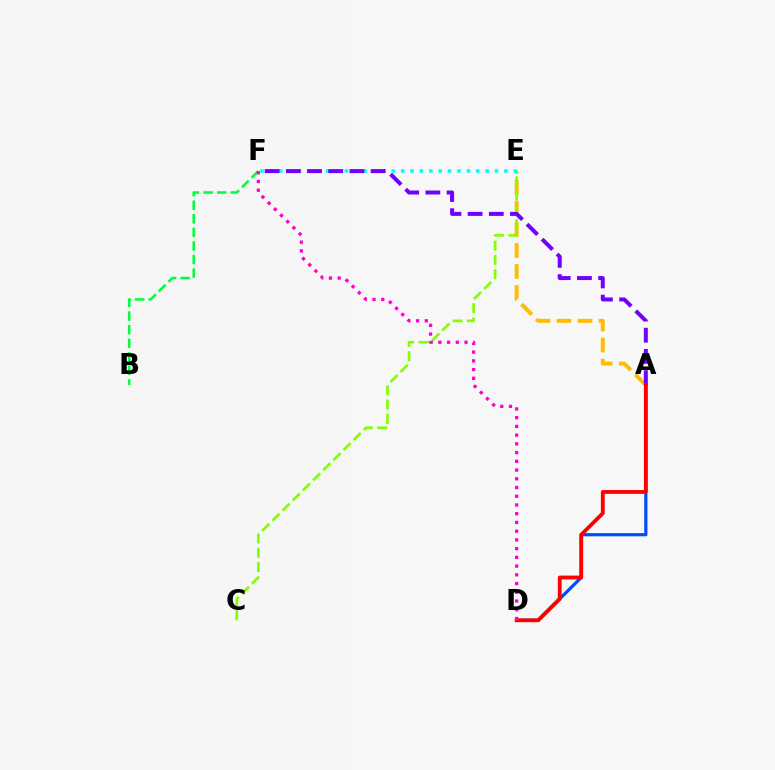{('A', 'E'): [{'color': '#ffbd00', 'line_style': 'dashed', 'thickness': 2.86}], ('C', 'E'): [{'color': '#84ff00', 'line_style': 'dashed', 'thickness': 1.94}], ('B', 'F'): [{'color': '#00ff39', 'line_style': 'dashed', 'thickness': 1.84}], ('A', 'D'): [{'color': '#004bff', 'line_style': 'solid', 'thickness': 2.29}, {'color': '#ff0000', 'line_style': 'solid', 'thickness': 2.75}], ('E', 'F'): [{'color': '#00fff6', 'line_style': 'dotted', 'thickness': 2.55}], ('A', 'F'): [{'color': '#7200ff', 'line_style': 'dashed', 'thickness': 2.88}], ('D', 'F'): [{'color': '#ff00cf', 'line_style': 'dotted', 'thickness': 2.37}]}